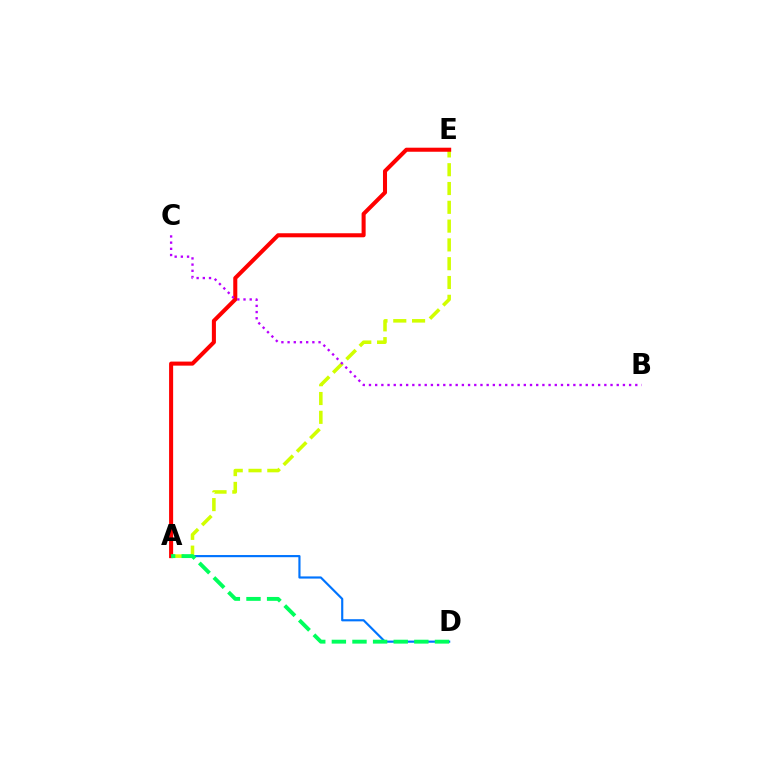{('A', 'D'): [{'color': '#0074ff', 'line_style': 'solid', 'thickness': 1.56}, {'color': '#00ff5c', 'line_style': 'dashed', 'thickness': 2.8}], ('A', 'E'): [{'color': '#d1ff00', 'line_style': 'dashed', 'thickness': 2.55}, {'color': '#ff0000', 'line_style': 'solid', 'thickness': 2.91}], ('B', 'C'): [{'color': '#b900ff', 'line_style': 'dotted', 'thickness': 1.68}]}